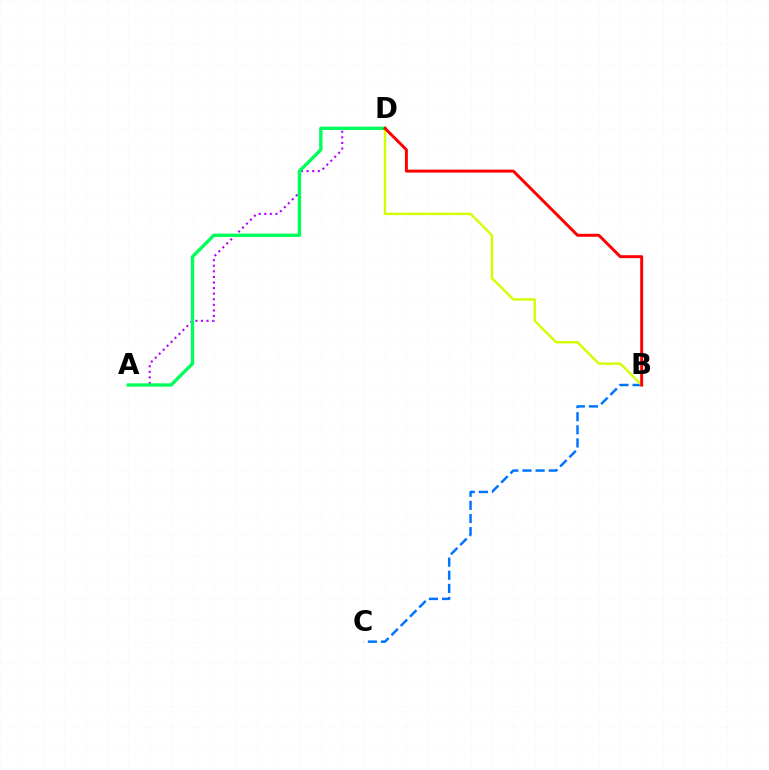{('A', 'D'): [{'color': '#b900ff', 'line_style': 'dotted', 'thickness': 1.52}, {'color': '#00ff5c', 'line_style': 'solid', 'thickness': 2.42}], ('B', 'C'): [{'color': '#0074ff', 'line_style': 'dashed', 'thickness': 1.78}], ('B', 'D'): [{'color': '#d1ff00', 'line_style': 'solid', 'thickness': 1.72}, {'color': '#ff0000', 'line_style': 'solid', 'thickness': 2.12}]}